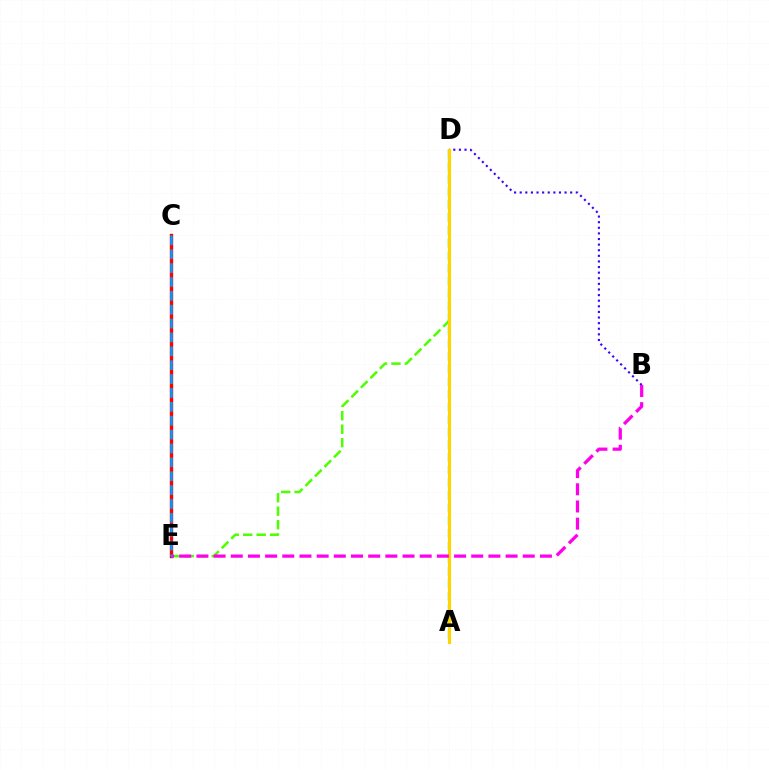{('C', 'E'): [{'color': '#ff0000', 'line_style': 'solid', 'thickness': 2.45}, {'color': '#009eff', 'line_style': 'dashed', 'thickness': 1.89}], ('A', 'D'): [{'color': '#00ff86', 'line_style': 'dashed', 'thickness': 1.72}, {'color': '#ffd500', 'line_style': 'solid', 'thickness': 2.26}], ('D', 'E'): [{'color': '#4fff00', 'line_style': 'dashed', 'thickness': 1.83}], ('B', 'D'): [{'color': '#3700ff', 'line_style': 'dotted', 'thickness': 1.52}], ('B', 'E'): [{'color': '#ff00ed', 'line_style': 'dashed', 'thickness': 2.33}]}